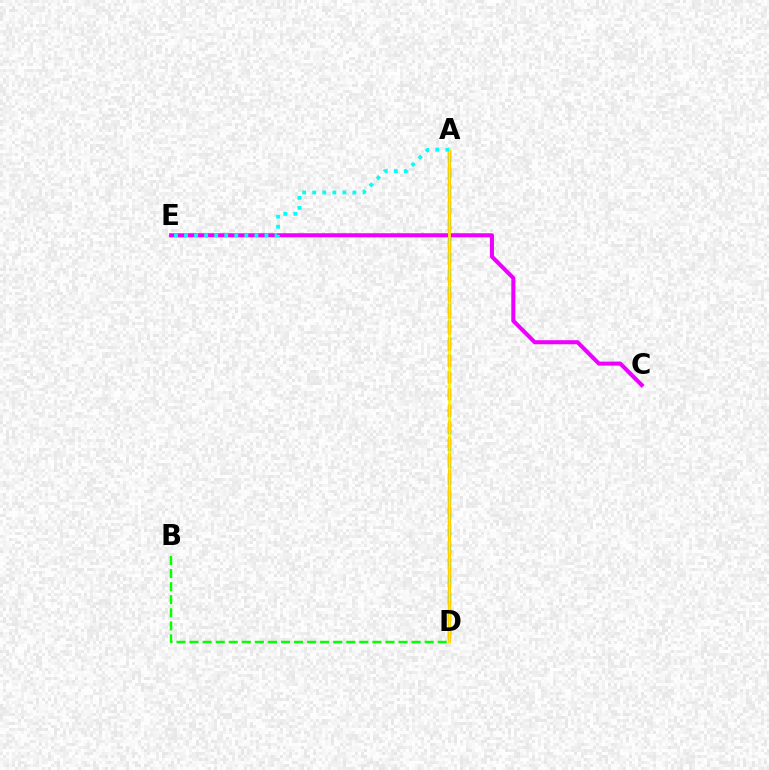{('A', 'D'): [{'color': '#0010ff', 'line_style': 'dashed', 'thickness': 2.31}, {'color': '#ff0000', 'line_style': 'dashed', 'thickness': 2.2}, {'color': '#fcf500', 'line_style': 'solid', 'thickness': 1.94}], ('C', 'E'): [{'color': '#ee00ff', 'line_style': 'solid', 'thickness': 2.92}], ('B', 'D'): [{'color': '#08ff00', 'line_style': 'dashed', 'thickness': 1.77}], ('A', 'E'): [{'color': '#00fff6', 'line_style': 'dotted', 'thickness': 2.73}]}